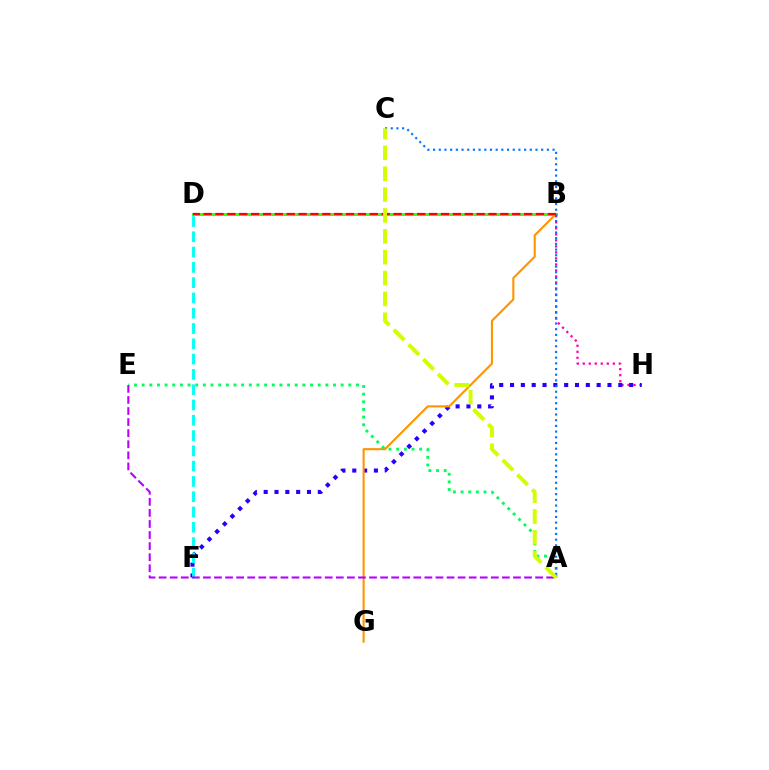{('B', 'H'): [{'color': '#ff00ac', 'line_style': 'dotted', 'thickness': 1.63}], ('F', 'H'): [{'color': '#2500ff', 'line_style': 'dotted', 'thickness': 2.94}], ('B', 'G'): [{'color': '#ff9400', 'line_style': 'solid', 'thickness': 1.52}], ('B', 'D'): [{'color': '#3dff00', 'line_style': 'solid', 'thickness': 2.16}, {'color': '#ff0000', 'line_style': 'dashed', 'thickness': 1.61}], ('A', 'E'): [{'color': '#00ff5c', 'line_style': 'dotted', 'thickness': 2.08}, {'color': '#b900ff', 'line_style': 'dashed', 'thickness': 1.5}], ('D', 'F'): [{'color': '#00fff6', 'line_style': 'dashed', 'thickness': 2.08}], ('A', 'C'): [{'color': '#0074ff', 'line_style': 'dotted', 'thickness': 1.55}, {'color': '#d1ff00', 'line_style': 'dashed', 'thickness': 2.83}]}